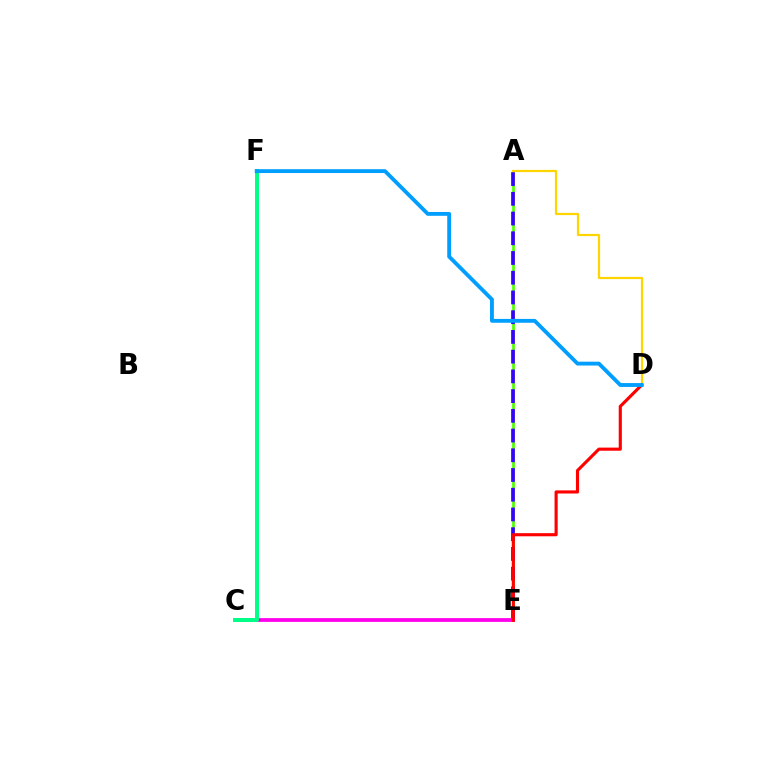{('A', 'E'): [{'color': '#4fff00', 'line_style': 'solid', 'thickness': 1.95}, {'color': '#3700ff', 'line_style': 'dashed', 'thickness': 2.68}], ('C', 'E'): [{'color': '#ff00ed', 'line_style': 'solid', 'thickness': 2.72}], ('A', 'D'): [{'color': '#ffd500', 'line_style': 'solid', 'thickness': 1.59}], ('C', 'F'): [{'color': '#00ff86', 'line_style': 'solid', 'thickness': 2.86}], ('D', 'E'): [{'color': '#ff0000', 'line_style': 'solid', 'thickness': 2.25}], ('D', 'F'): [{'color': '#009eff', 'line_style': 'solid', 'thickness': 2.77}]}